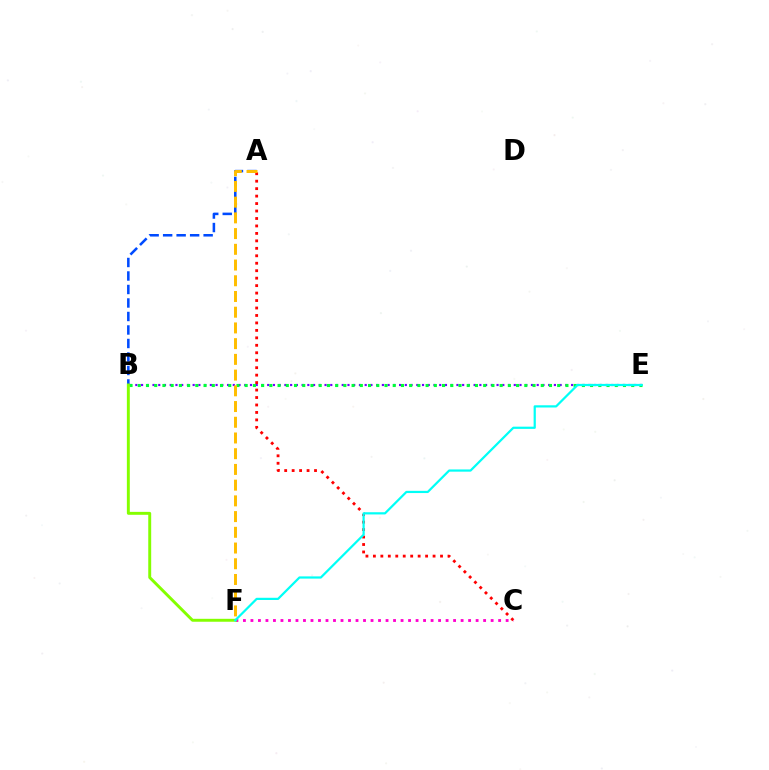{('A', 'C'): [{'color': '#ff0000', 'line_style': 'dotted', 'thickness': 2.03}], ('B', 'E'): [{'color': '#7200ff', 'line_style': 'dotted', 'thickness': 1.56}, {'color': '#00ff39', 'line_style': 'dotted', 'thickness': 2.23}], ('C', 'F'): [{'color': '#ff00cf', 'line_style': 'dotted', 'thickness': 2.04}], ('A', 'B'): [{'color': '#004bff', 'line_style': 'dashed', 'thickness': 1.83}], ('B', 'F'): [{'color': '#84ff00', 'line_style': 'solid', 'thickness': 2.11}], ('A', 'F'): [{'color': '#ffbd00', 'line_style': 'dashed', 'thickness': 2.14}], ('E', 'F'): [{'color': '#00fff6', 'line_style': 'solid', 'thickness': 1.6}]}